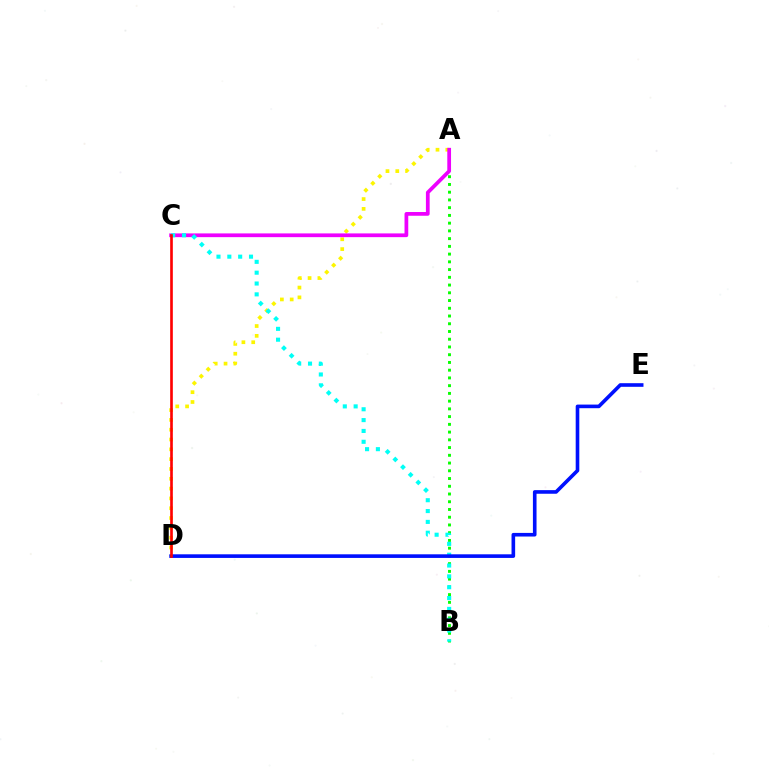{('A', 'B'): [{'color': '#08ff00', 'line_style': 'dotted', 'thickness': 2.1}], ('A', 'D'): [{'color': '#fcf500', 'line_style': 'dotted', 'thickness': 2.67}], ('A', 'C'): [{'color': '#ee00ff', 'line_style': 'solid', 'thickness': 2.69}], ('B', 'C'): [{'color': '#00fff6', 'line_style': 'dotted', 'thickness': 2.94}], ('D', 'E'): [{'color': '#0010ff', 'line_style': 'solid', 'thickness': 2.61}], ('C', 'D'): [{'color': '#ff0000', 'line_style': 'solid', 'thickness': 1.91}]}